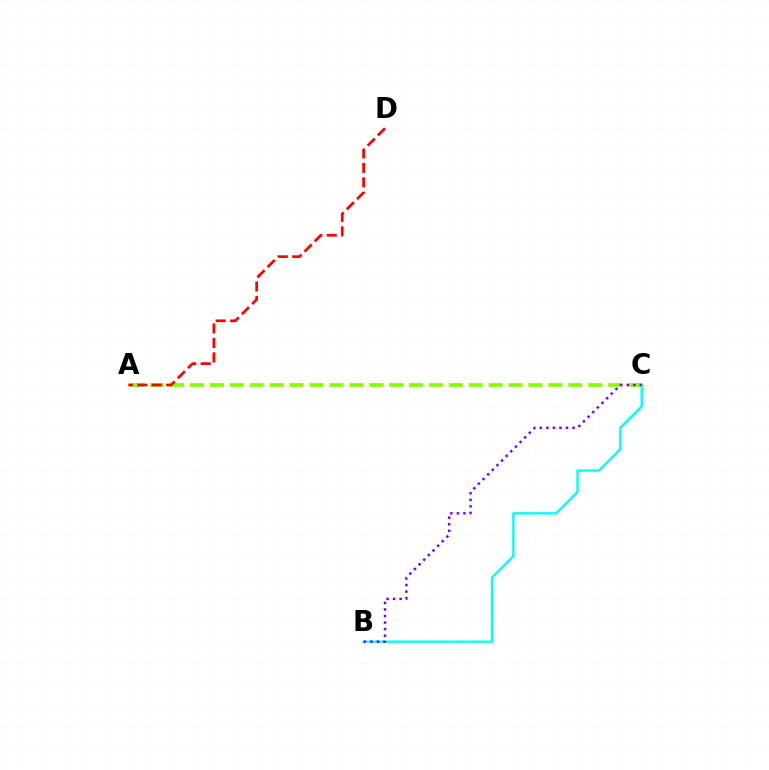{('B', 'C'): [{'color': '#00fff6', 'line_style': 'solid', 'thickness': 1.68}, {'color': '#7200ff', 'line_style': 'dotted', 'thickness': 1.78}], ('A', 'C'): [{'color': '#84ff00', 'line_style': 'dashed', 'thickness': 2.71}], ('A', 'D'): [{'color': '#ff0000', 'line_style': 'dashed', 'thickness': 1.96}]}